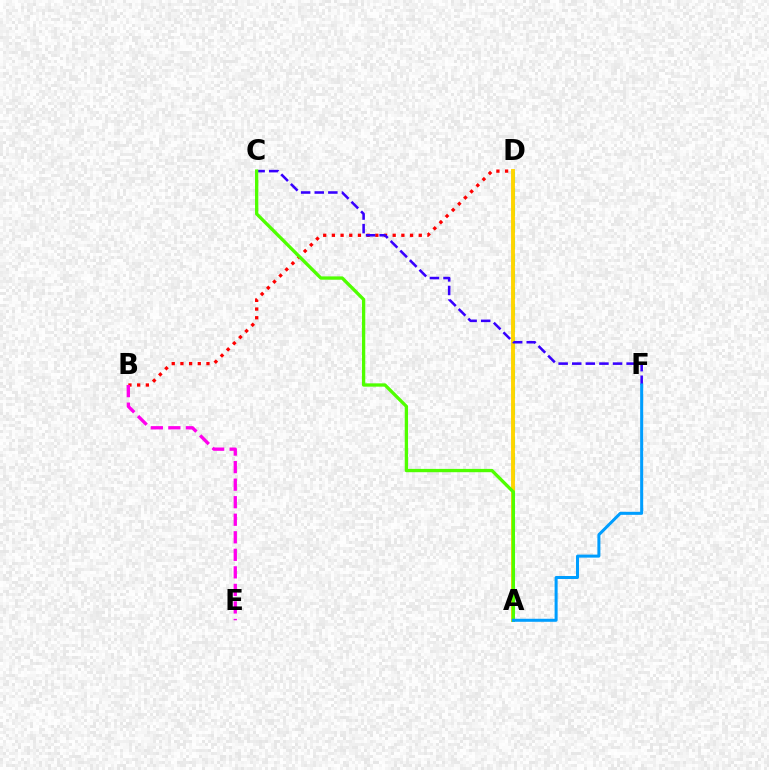{('A', 'D'): [{'color': '#00ff86', 'line_style': 'dashed', 'thickness': 2.25}, {'color': '#ffd500', 'line_style': 'solid', 'thickness': 2.8}], ('B', 'D'): [{'color': '#ff0000', 'line_style': 'dotted', 'thickness': 2.36}], ('C', 'F'): [{'color': '#3700ff', 'line_style': 'dashed', 'thickness': 1.85}], ('A', 'C'): [{'color': '#4fff00', 'line_style': 'solid', 'thickness': 2.38}], ('B', 'E'): [{'color': '#ff00ed', 'line_style': 'dashed', 'thickness': 2.38}], ('A', 'F'): [{'color': '#009eff', 'line_style': 'solid', 'thickness': 2.17}]}